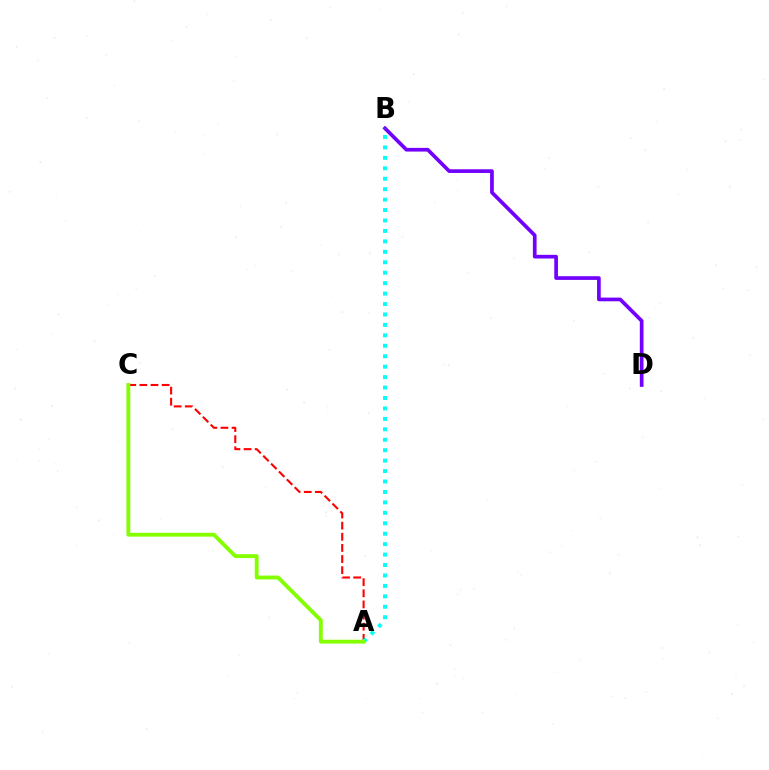{('A', 'C'): [{'color': '#ff0000', 'line_style': 'dashed', 'thickness': 1.51}, {'color': '#84ff00', 'line_style': 'solid', 'thickness': 2.77}], ('B', 'D'): [{'color': '#7200ff', 'line_style': 'solid', 'thickness': 2.66}], ('A', 'B'): [{'color': '#00fff6', 'line_style': 'dotted', 'thickness': 2.84}]}